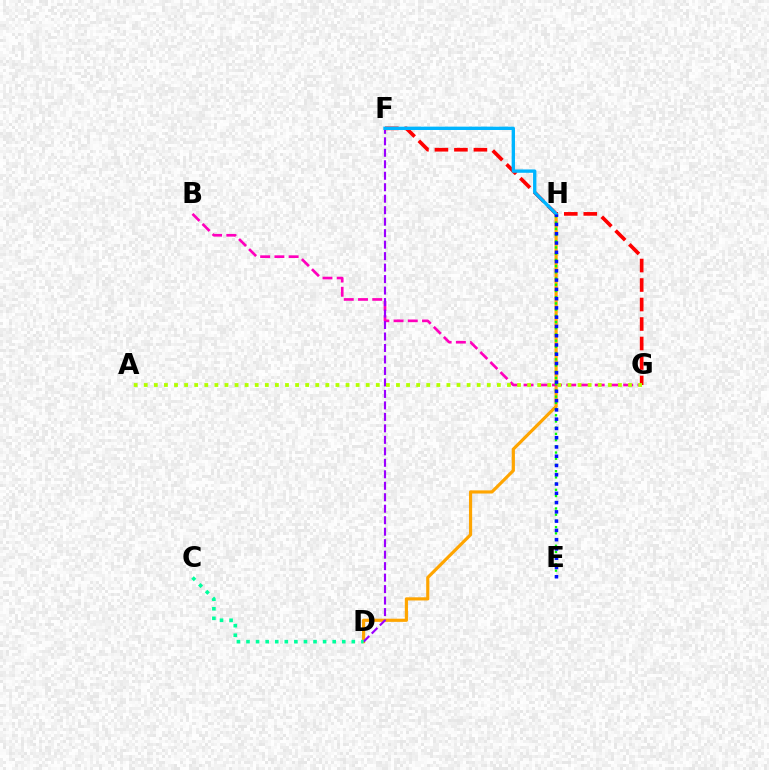{('D', 'H'): [{'color': '#ffa500', 'line_style': 'solid', 'thickness': 2.28}], ('B', 'G'): [{'color': '#ff00bd', 'line_style': 'dashed', 'thickness': 1.93}], ('D', 'F'): [{'color': '#9b00ff', 'line_style': 'dashed', 'thickness': 1.56}], ('F', 'G'): [{'color': '#ff0000', 'line_style': 'dashed', 'thickness': 2.65}], ('E', 'H'): [{'color': '#08ff00', 'line_style': 'dotted', 'thickness': 1.69}, {'color': '#0010ff', 'line_style': 'dotted', 'thickness': 2.52}], ('A', 'G'): [{'color': '#b3ff00', 'line_style': 'dotted', 'thickness': 2.74}], ('C', 'D'): [{'color': '#00ff9d', 'line_style': 'dotted', 'thickness': 2.6}], ('F', 'H'): [{'color': '#00b5ff', 'line_style': 'solid', 'thickness': 2.41}]}